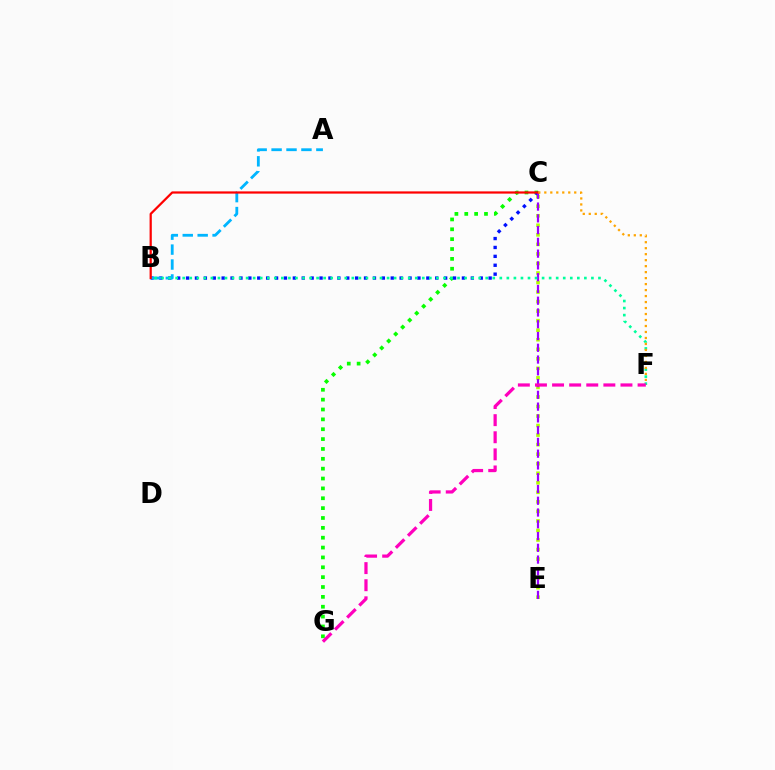{('C', 'G'): [{'color': '#08ff00', 'line_style': 'dotted', 'thickness': 2.68}], ('B', 'C'): [{'color': '#0010ff', 'line_style': 'dotted', 'thickness': 2.42}, {'color': '#ff0000', 'line_style': 'solid', 'thickness': 1.6}], ('C', 'E'): [{'color': '#b3ff00', 'line_style': 'dotted', 'thickness': 2.59}, {'color': '#9b00ff', 'line_style': 'dashed', 'thickness': 1.6}], ('A', 'B'): [{'color': '#00b5ff', 'line_style': 'dashed', 'thickness': 2.03}], ('B', 'F'): [{'color': '#00ff9d', 'line_style': 'dotted', 'thickness': 1.91}], ('C', 'F'): [{'color': '#ffa500', 'line_style': 'dotted', 'thickness': 1.63}], ('F', 'G'): [{'color': '#ff00bd', 'line_style': 'dashed', 'thickness': 2.32}]}